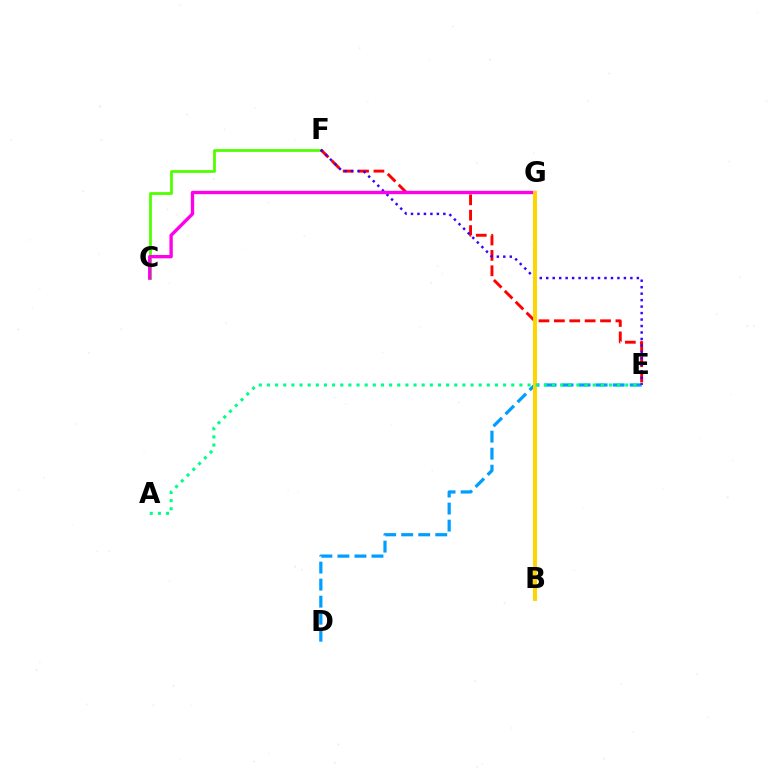{('C', 'F'): [{'color': '#4fff00', 'line_style': 'solid', 'thickness': 1.99}], ('E', 'F'): [{'color': '#ff0000', 'line_style': 'dashed', 'thickness': 2.09}, {'color': '#3700ff', 'line_style': 'dotted', 'thickness': 1.76}], ('D', 'E'): [{'color': '#009eff', 'line_style': 'dashed', 'thickness': 2.31}], ('C', 'G'): [{'color': '#ff00ed', 'line_style': 'solid', 'thickness': 2.41}], ('B', 'G'): [{'color': '#ffd500', 'line_style': 'solid', 'thickness': 2.84}], ('A', 'E'): [{'color': '#00ff86', 'line_style': 'dotted', 'thickness': 2.21}]}